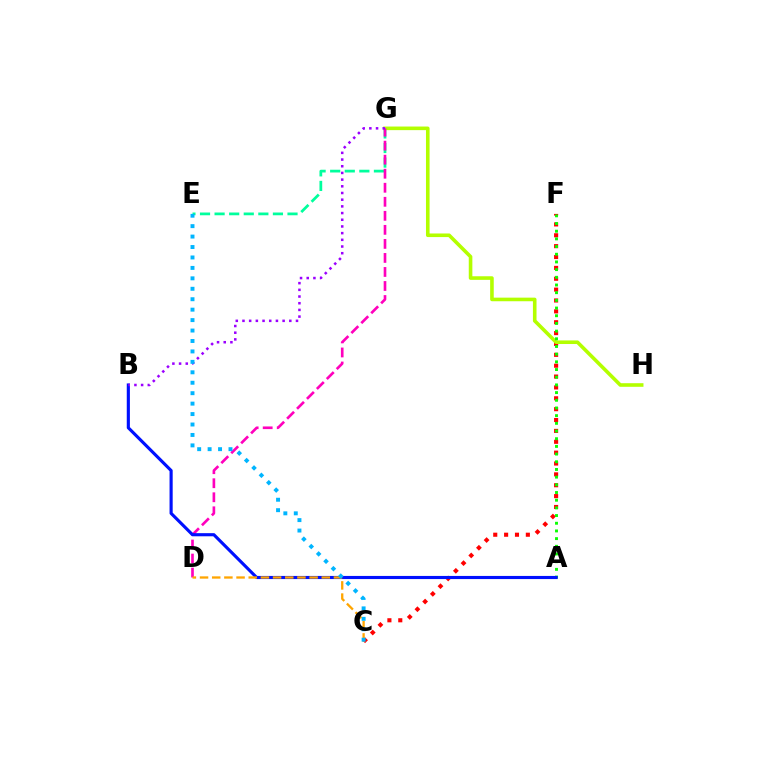{('C', 'F'): [{'color': '#ff0000', 'line_style': 'dotted', 'thickness': 2.95}], ('E', 'G'): [{'color': '#00ff9d', 'line_style': 'dashed', 'thickness': 1.98}], ('G', 'H'): [{'color': '#b3ff00', 'line_style': 'solid', 'thickness': 2.59}], ('A', 'F'): [{'color': '#08ff00', 'line_style': 'dotted', 'thickness': 2.09}], ('D', 'G'): [{'color': '#ff00bd', 'line_style': 'dashed', 'thickness': 1.91}], ('A', 'B'): [{'color': '#0010ff', 'line_style': 'solid', 'thickness': 2.26}], ('C', 'D'): [{'color': '#ffa500', 'line_style': 'dashed', 'thickness': 1.65}], ('B', 'G'): [{'color': '#9b00ff', 'line_style': 'dotted', 'thickness': 1.82}], ('C', 'E'): [{'color': '#00b5ff', 'line_style': 'dotted', 'thickness': 2.84}]}